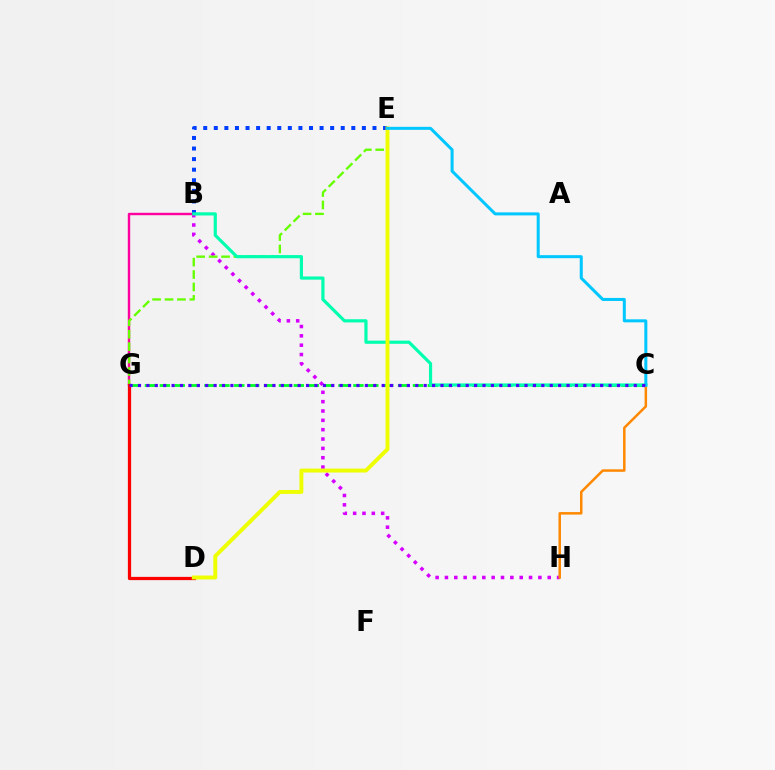{('B', 'H'): [{'color': '#d600ff', 'line_style': 'dotted', 'thickness': 2.54}], ('B', 'G'): [{'color': '#ff00a0', 'line_style': 'solid', 'thickness': 1.74}], ('C', 'G'): [{'color': '#00ff27', 'line_style': 'dashed', 'thickness': 2.02}, {'color': '#4f00ff', 'line_style': 'dotted', 'thickness': 2.28}], ('B', 'E'): [{'color': '#003fff', 'line_style': 'dotted', 'thickness': 2.87}], ('E', 'G'): [{'color': '#66ff00', 'line_style': 'dashed', 'thickness': 1.69}], ('C', 'H'): [{'color': '#ff8800', 'line_style': 'solid', 'thickness': 1.8}], ('D', 'G'): [{'color': '#ff0000', 'line_style': 'solid', 'thickness': 2.34}], ('B', 'C'): [{'color': '#00ffaf', 'line_style': 'solid', 'thickness': 2.29}], ('D', 'E'): [{'color': '#eeff00', 'line_style': 'solid', 'thickness': 2.82}], ('C', 'E'): [{'color': '#00c7ff', 'line_style': 'solid', 'thickness': 2.18}]}